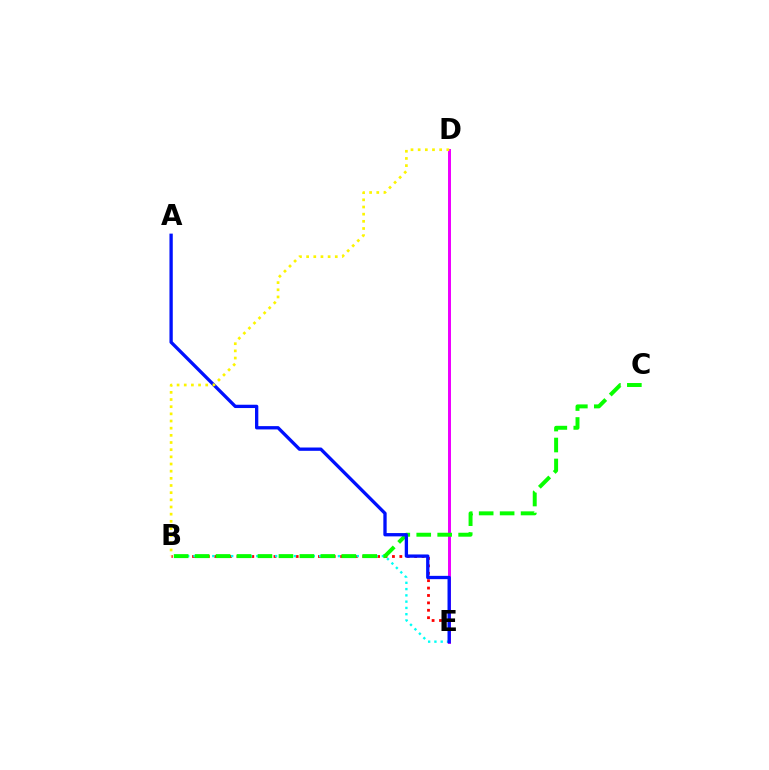{('B', 'E'): [{'color': '#ff0000', 'line_style': 'dotted', 'thickness': 2.01}, {'color': '#00fff6', 'line_style': 'dotted', 'thickness': 1.71}], ('D', 'E'): [{'color': '#ee00ff', 'line_style': 'solid', 'thickness': 2.15}], ('B', 'C'): [{'color': '#08ff00', 'line_style': 'dashed', 'thickness': 2.85}], ('A', 'E'): [{'color': '#0010ff', 'line_style': 'solid', 'thickness': 2.38}], ('B', 'D'): [{'color': '#fcf500', 'line_style': 'dotted', 'thickness': 1.95}]}